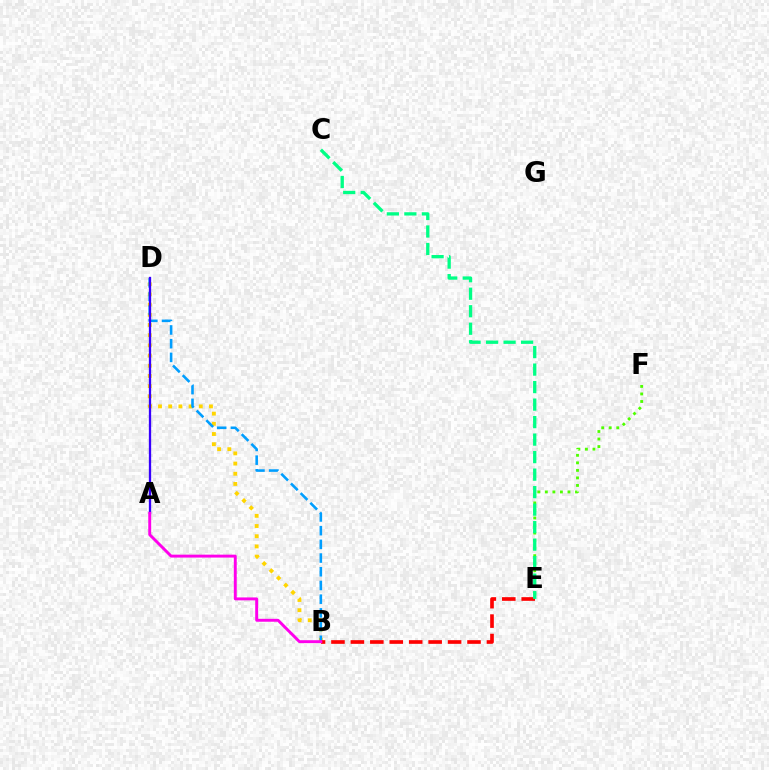{('B', 'D'): [{'color': '#ffd500', 'line_style': 'dotted', 'thickness': 2.77}, {'color': '#009eff', 'line_style': 'dashed', 'thickness': 1.86}], ('E', 'F'): [{'color': '#4fff00', 'line_style': 'dotted', 'thickness': 2.05}], ('B', 'E'): [{'color': '#ff0000', 'line_style': 'dashed', 'thickness': 2.64}], ('A', 'D'): [{'color': '#3700ff', 'line_style': 'solid', 'thickness': 1.66}], ('C', 'E'): [{'color': '#00ff86', 'line_style': 'dashed', 'thickness': 2.38}], ('A', 'B'): [{'color': '#ff00ed', 'line_style': 'solid', 'thickness': 2.1}]}